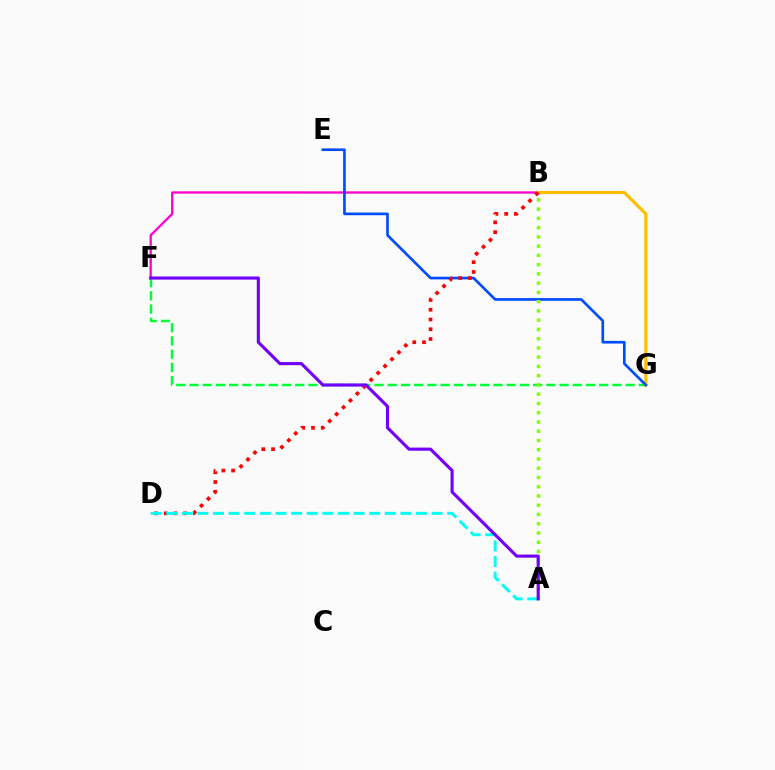{('B', 'F'): [{'color': '#ff00cf', 'line_style': 'solid', 'thickness': 1.66}], ('B', 'G'): [{'color': '#ffbd00', 'line_style': 'solid', 'thickness': 2.26}], ('F', 'G'): [{'color': '#00ff39', 'line_style': 'dashed', 'thickness': 1.8}], ('E', 'G'): [{'color': '#004bff', 'line_style': 'solid', 'thickness': 1.92}], ('B', 'D'): [{'color': '#ff0000', 'line_style': 'dotted', 'thickness': 2.65}], ('A', 'D'): [{'color': '#00fff6', 'line_style': 'dashed', 'thickness': 2.12}], ('A', 'B'): [{'color': '#84ff00', 'line_style': 'dotted', 'thickness': 2.51}], ('A', 'F'): [{'color': '#7200ff', 'line_style': 'solid', 'thickness': 2.25}]}